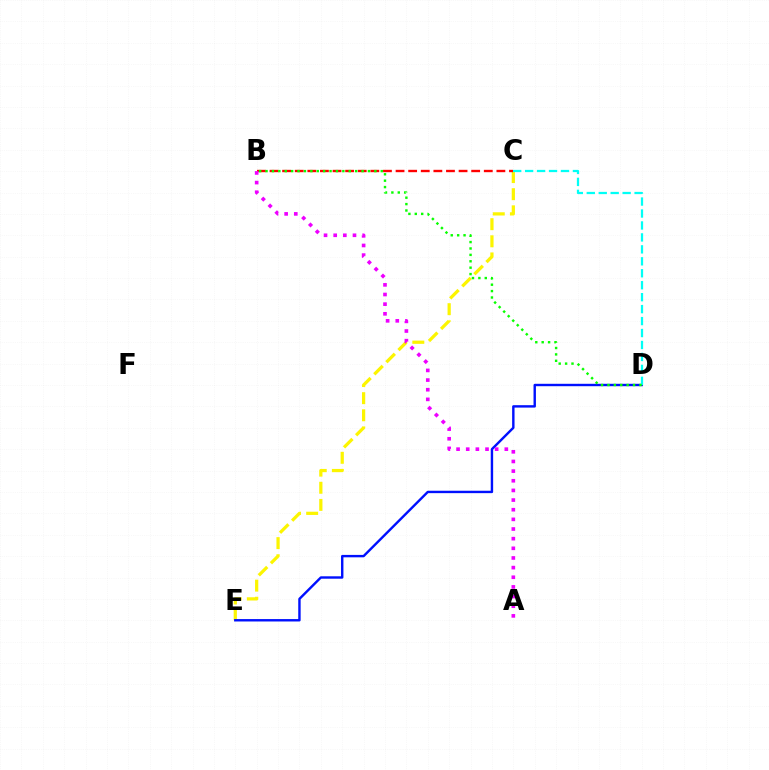{('C', 'E'): [{'color': '#fcf500', 'line_style': 'dashed', 'thickness': 2.33}], ('B', 'C'): [{'color': '#ff0000', 'line_style': 'dashed', 'thickness': 1.71}], ('D', 'E'): [{'color': '#0010ff', 'line_style': 'solid', 'thickness': 1.73}], ('C', 'D'): [{'color': '#00fff6', 'line_style': 'dashed', 'thickness': 1.62}], ('A', 'B'): [{'color': '#ee00ff', 'line_style': 'dotted', 'thickness': 2.62}], ('B', 'D'): [{'color': '#08ff00', 'line_style': 'dotted', 'thickness': 1.74}]}